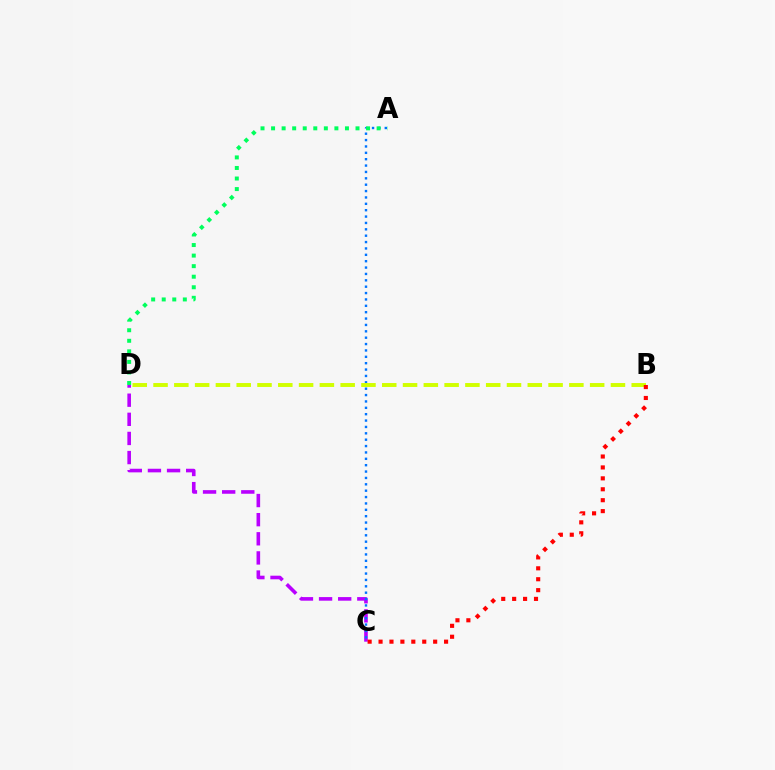{('C', 'D'): [{'color': '#b900ff', 'line_style': 'dashed', 'thickness': 2.6}], ('A', 'C'): [{'color': '#0074ff', 'line_style': 'dotted', 'thickness': 1.73}], ('B', 'D'): [{'color': '#d1ff00', 'line_style': 'dashed', 'thickness': 2.82}], ('B', 'C'): [{'color': '#ff0000', 'line_style': 'dotted', 'thickness': 2.97}], ('A', 'D'): [{'color': '#00ff5c', 'line_style': 'dotted', 'thickness': 2.87}]}